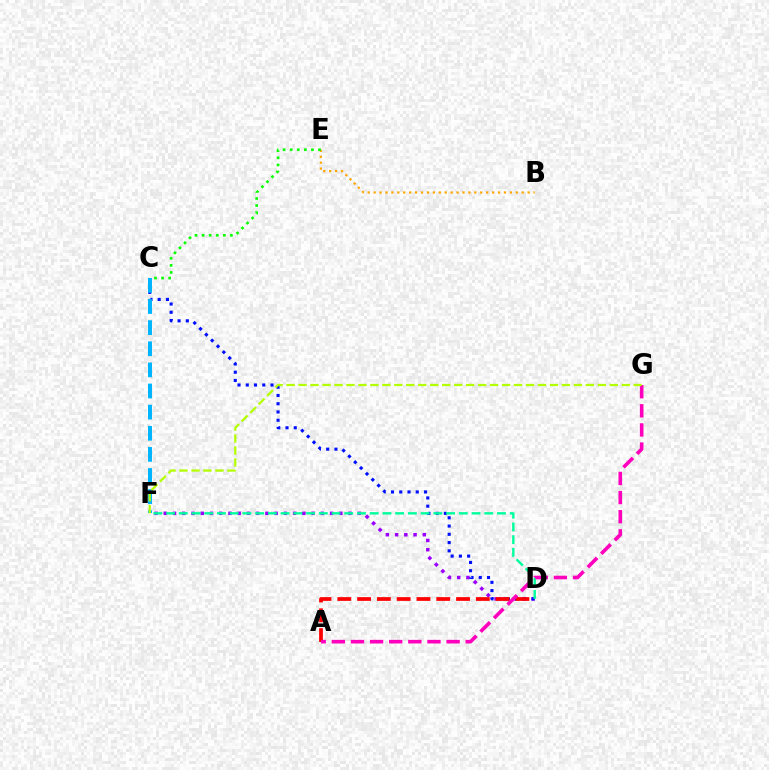{('D', 'F'): [{'color': '#9b00ff', 'line_style': 'dotted', 'thickness': 2.51}, {'color': '#00ff9d', 'line_style': 'dashed', 'thickness': 1.73}], ('C', 'D'): [{'color': '#0010ff', 'line_style': 'dotted', 'thickness': 2.24}], ('C', 'F'): [{'color': '#00b5ff', 'line_style': 'dashed', 'thickness': 2.87}], ('A', 'D'): [{'color': '#ff0000', 'line_style': 'dashed', 'thickness': 2.69}], ('B', 'E'): [{'color': '#ffa500', 'line_style': 'dotted', 'thickness': 1.61}], ('A', 'G'): [{'color': '#ff00bd', 'line_style': 'dashed', 'thickness': 2.6}], ('C', 'E'): [{'color': '#08ff00', 'line_style': 'dotted', 'thickness': 1.92}], ('F', 'G'): [{'color': '#b3ff00', 'line_style': 'dashed', 'thickness': 1.63}]}